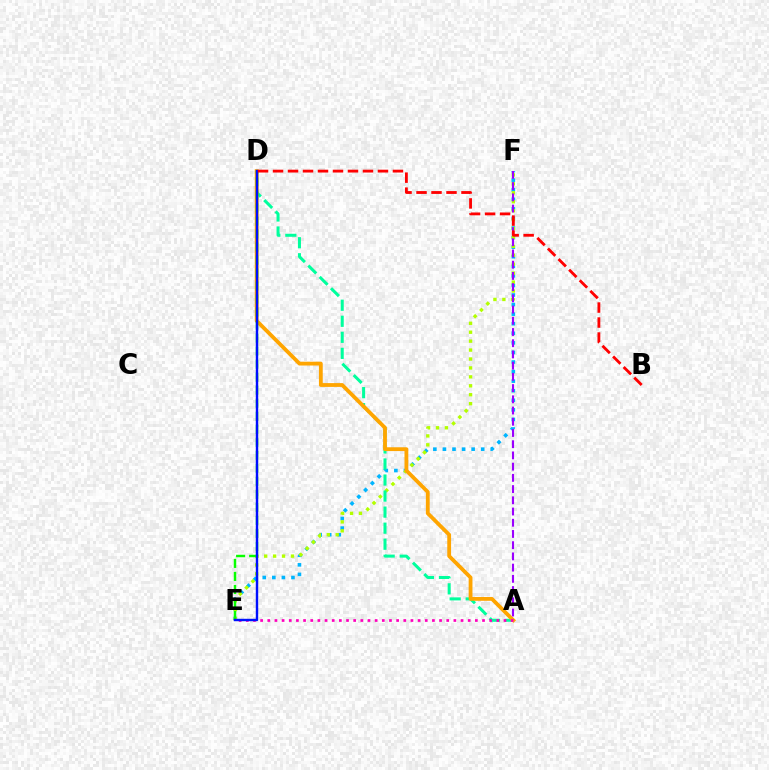{('E', 'F'): [{'color': '#00b5ff', 'line_style': 'dotted', 'thickness': 2.6}, {'color': '#b3ff00', 'line_style': 'dotted', 'thickness': 2.43}], ('A', 'D'): [{'color': '#00ff9d', 'line_style': 'dashed', 'thickness': 2.18}, {'color': '#ffa500', 'line_style': 'solid', 'thickness': 2.74}], ('A', 'F'): [{'color': '#9b00ff', 'line_style': 'dashed', 'thickness': 1.52}], ('D', 'E'): [{'color': '#08ff00', 'line_style': 'dashed', 'thickness': 1.77}, {'color': '#0010ff', 'line_style': 'solid', 'thickness': 1.75}], ('A', 'E'): [{'color': '#ff00bd', 'line_style': 'dotted', 'thickness': 1.94}], ('B', 'D'): [{'color': '#ff0000', 'line_style': 'dashed', 'thickness': 2.04}]}